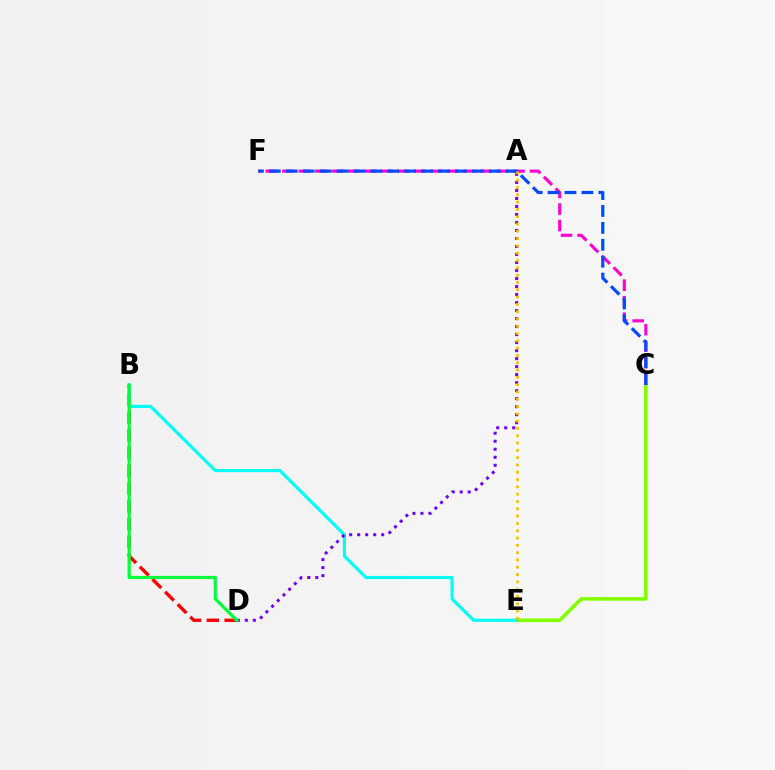{('B', 'D'): [{'color': '#ff0000', 'line_style': 'dashed', 'thickness': 2.41}, {'color': '#00ff39', 'line_style': 'solid', 'thickness': 2.29}], ('C', 'E'): [{'color': '#84ff00', 'line_style': 'solid', 'thickness': 2.6}], ('B', 'E'): [{'color': '#00fff6', 'line_style': 'solid', 'thickness': 2.27}], ('A', 'D'): [{'color': '#7200ff', 'line_style': 'dotted', 'thickness': 2.18}], ('C', 'F'): [{'color': '#ff00cf', 'line_style': 'dashed', 'thickness': 2.24}, {'color': '#004bff', 'line_style': 'dashed', 'thickness': 2.3}], ('A', 'E'): [{'color': '#ffbd00', 'line_style': 'dotted', 'thickness': 1.98}]}